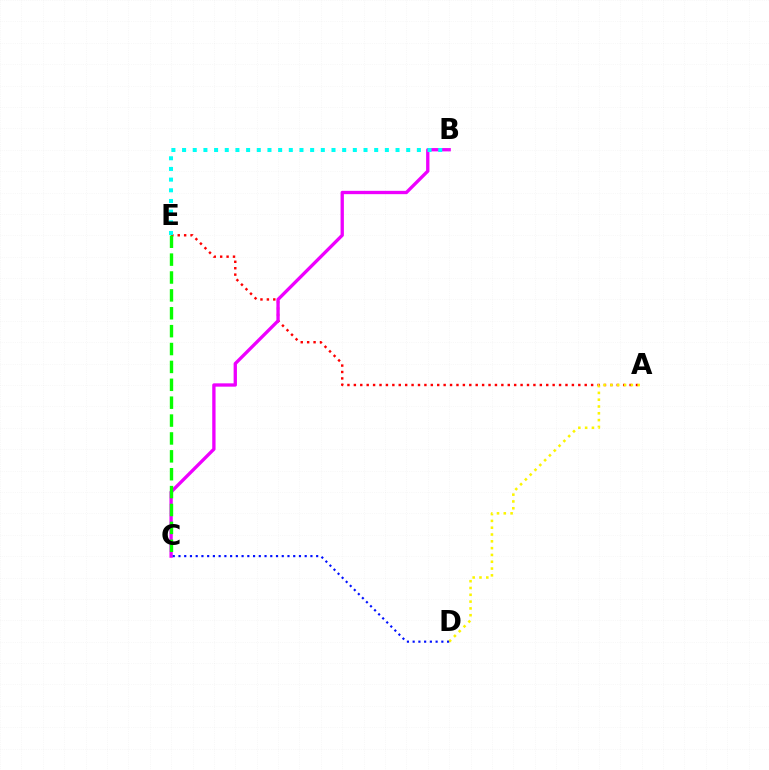{('A', 'E'): [{'color': '#ff0000', 'line_style': 'dotted', 'thickness': 1.74}], ('B', 'C'): [{'color': '#ee00ff', 'line_style': 'solid', 'thickness': 2.39}], ('A', 'D'): [{'color': '#fcf500', 'line_style': 'dotted', 'thickness': 1.85}], ('B', 'E'): [{'color': '#00fff6', 'line_style': 'dotted', 'thickness': 2.9}], ('C', 'E'): [{'color': '#08ff00', 'line_style': 'dashed', 'thickness': 2.43}], ('C', 'D'): [{'color': '#0010ff', 'line_style': 'dotted', 'thickness': 1.56}]}